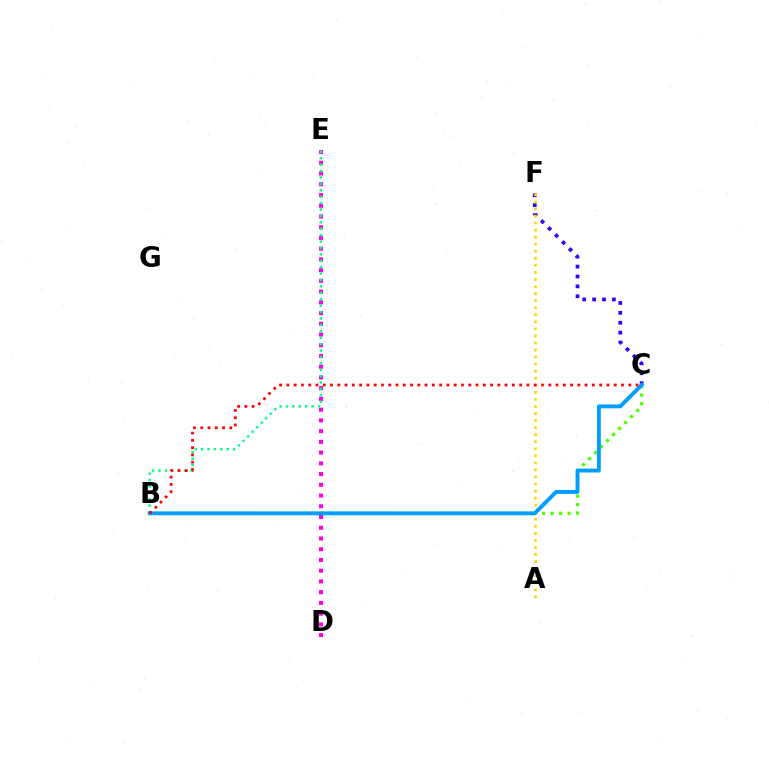{('B', 'C'): [{'color': '#4fff00', 'line_style': 'dotted', 'thickness': 2.31}, {'color': '#009eff', 'line_style': 'solid', 'thickness': 2.8}, {'color': '#ff0000', 'line_style': 'dotted', 'thickness': 1.98}], ('C', 'F'): [{'color': '#3700ff', 'line_style': 'dotted', 'thickness': 2.69}], ('D', 'E'): [{'color': '#ff00ed', 'line_style': 'dotted', 'thickness': 2.92}], ('A', 'F'): [{'color': '#ffd500', 'line_style': 'dotted', 'thickness': 1.92}], ('B', 'E'): [{'color': '#00ff86', 'line_style': 'dotted', 'thickness': 1.74}]}